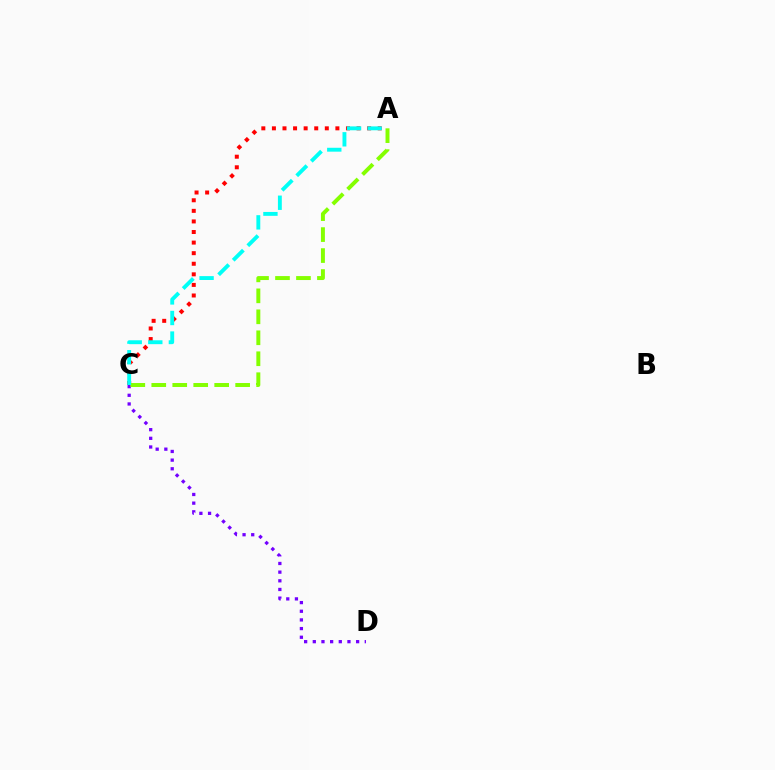{('A', 'C'): [{'color': '#ff0000', 'line_style': 'dotted', 'thickness': 2.87}, {'color': '#84ff00', 'line_style': 'dashed', 'thickness': 2.85}, {'color': '#00fff6', 'line_style': 'dashed', 'thickness': 2.8}], ('C', 'D'): [{'color': '#7200ff', 'line_style': 'dotted', 'thickness': 2.35}]}